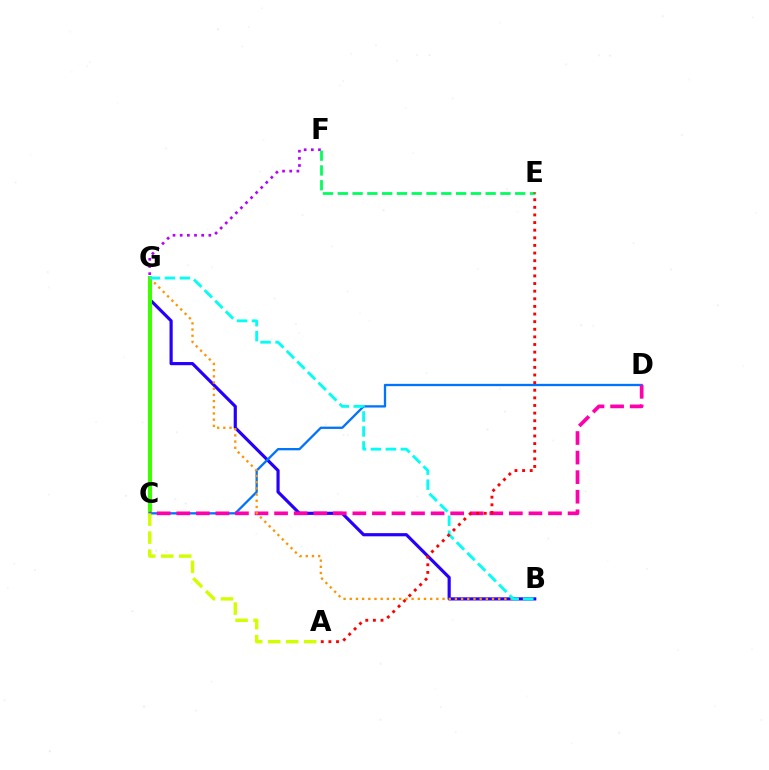{('B', 'G'): [{'color': '#2500ff', 'line_style': 'solid', 'thickness': 2.28}, {'color': '#ff9400', 'line_style': 'dotted', 'thickness': 1.68}, {'color': '#00fff6', 'line_style': 'dashed', 'thickness': 2.03}], ('C', 'G'): [{'color': '#3dff00', 'line_style': 'solid', 'thickness': 2.94}], ('C', 'D'): [{'color': '#0074ff', 'line_style': 'solid', 'thickness': 1.66}, {'color': '#ff00ac', 'line_style': 'dashed', 'thickness': 2.66}], ('F', 'G'): [{'color': '#b900ff', 'line_style': 'dotted', 'thickness': 1.95}], ('E', 'F'): [{'color': '#00ff5c', 'line_style': 'dashed', 'thickness': 2.01}], ('A', 'C'): [{'color': '#d1ff00', 'line_style': 'dashed', 'thickness': 2.45}], ('A', 'E'): [{'color': '#ff0000', 'line_style': 'dotted', 'thickness': 2.07}]}